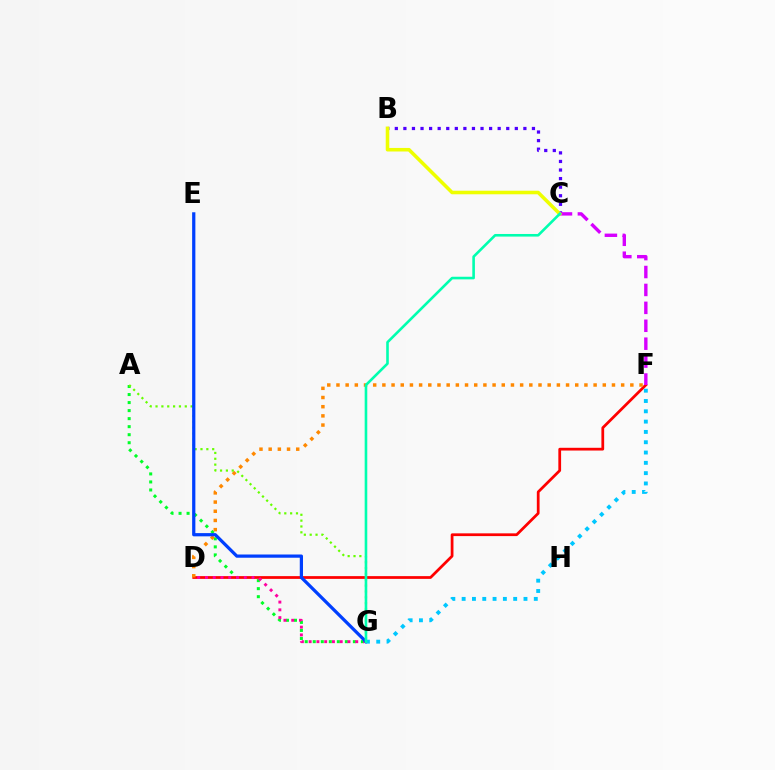{('A', 'G'): [{'color': '#00ff27', 'line_style': 'dotted', 'thickness': 2.18}, {'color': '#66ff00', 'line_style': 'dotted', 'thickness': 1.59}], ('D', 'F'): [{'color': '#ff0000', 'line_style': 'solid', 'thickness': 1.98}, {'color': '#ff8800', 'line_style': 'dotted', 'thickness': 2.5}], ('D', 'G'): [{'color': '#ff00a0', 'line_style': 'dotted', 'thickness': 2.11}], ('B', 'C'): [{'color': '#4f00ff', 'line_style': 'dotted', 'thickness': 2.33}, {'color': '#eeff00', 'line_style': 'solid', 'thickness': 2.56}], ('E', 'G'): [{'color': '#003fff', 'line_style': 'solid', 'thickness': 2.33}], ('C', 'F'): [{'color': '#d600ff', 'line_style': 'dashed', 'thickness': 2.43}], ('F', 'G'): [{'color': '#00c7ff', 'line_style': 'dotted', 'thickness': 2.8}], ('C', 'G'): [{'color': '#00ffaf', 'line_style': 'solid', 'thickness': 1.88}]}